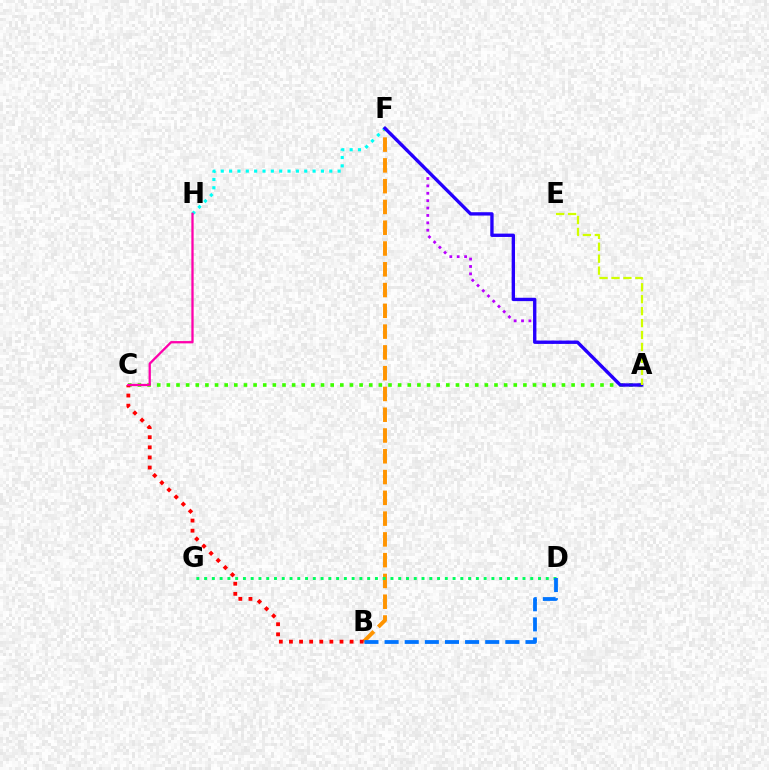{('B', 'F'): [{'color': '#ff9400', 'line_style': 'dashed', 'thickness': 2.82}], ('F', 'H'): [{'color': '#00fff6', 'line_style': 'dotted', 'thickness': 2.27}], ('A', 'F'): [{'color': '#b900ff', 'line_style': 'dotted', 'thickness': 2.01}, {'color': '#2500ff', 'line_style': 'solid', 'thickness': 2.41}], ('D', 'G'): [{'color': '#00ff5c', 'line_style': 'dotted', 'thickness': 2.11}], ('B', 'D'): [{'color': '#0074ff', 'line_style': 'dashed', 'thickness': 2.73}], ('A', 'C'): [{'color': '#3dff00', 'line_style': 'dotted', 'thickness': 2.62}], ('B', 'C'): [{'color': '#ff0000', 'line_style': 'dotted', 'thickness': 2.75}], ('A', 'E'): [{'color': '#d1ff00', 'line_style': 'dashed', 'thickness': 1.62}], ('C', 'H'): [{'color': '#ff00ac', 'line_style': 'solid', 'thickness': 1.66}]}